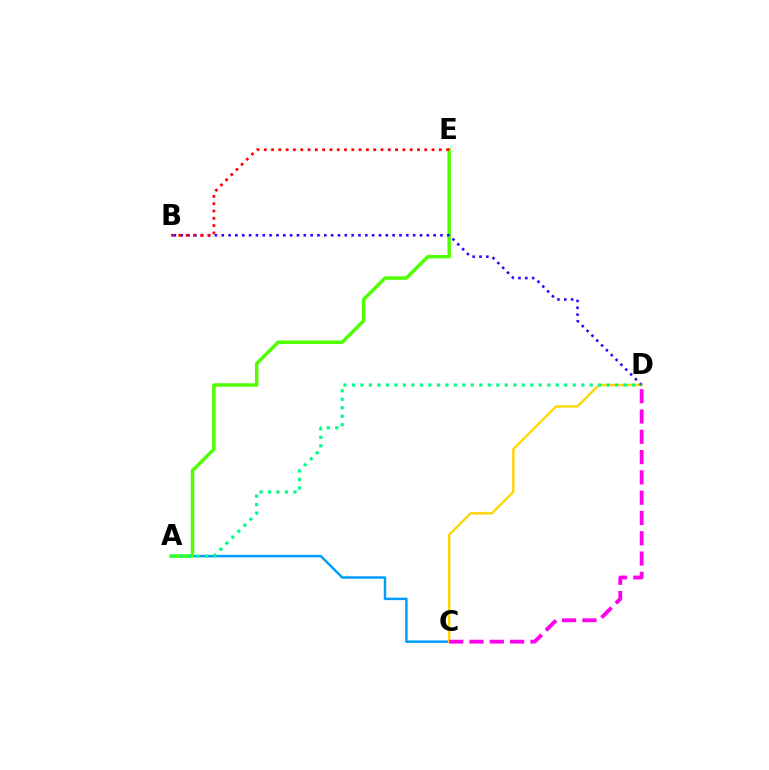{('A', 'C'): [{'color': '#009eff', 'line_style': 'solid', 'thickness': 1.79}], ('C', 'D'): [{'color': '#ffd500', 'line_style': 'solid', 'thickness': 1.69}, {'color': '#ff00ed', 'line_style': 'dashed', 'thickness': 2.76}], ('A', 'E'): [{'color': '#4fff00', 'line_style': 'solid', 'thickness': 2.49}], ('B', 'D'): [{'color': '#3700ff', 'line_style': 'dotted', 'thickness': 1.86}], ('B', 'E'): [{'color': '#ff0000', 'line_style': 'dotted', 'thickness': 1.98}], ('A', 'D'): [{'color': '#00ff86', 'line_style': 'dotted', 'thickness': 2.31}]}